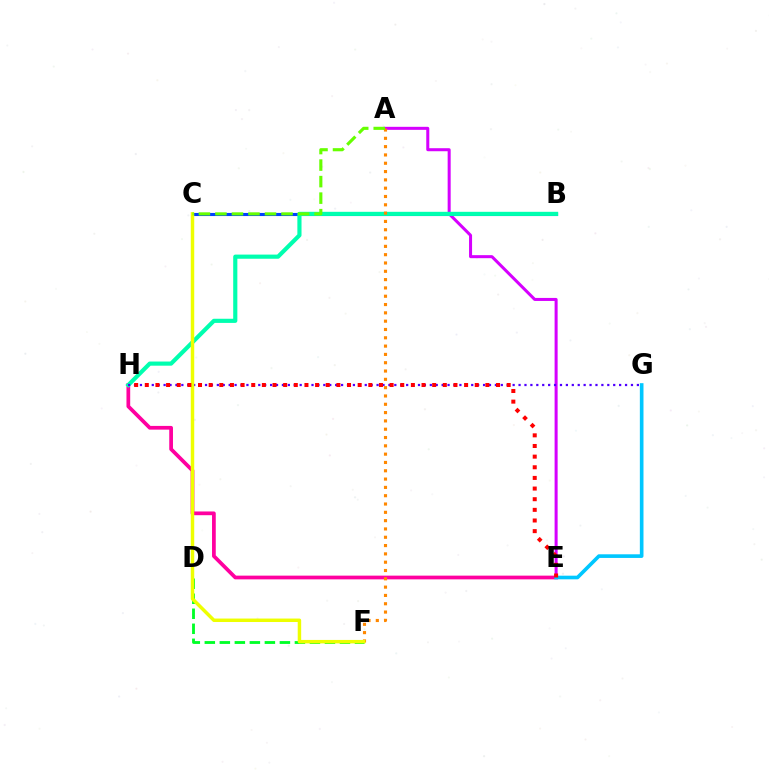{('E', 'H'): [{'color': '#ff00a0', 'line_style': 'solid', 'thickness': 2.68}, {'color': '#ff0000', 'line_style': 'dotted', 'thickness': 2.89}], ('A', 'E'): [{'color': '#d600ff', 'line_style': 'solid', 'thickness': 2.18}], ('B', 'C'): [{'color': '#003fff', 'line_style': 'solid', 'thickness': 2.23}], ('E', 'G'): [{'color': '#00c7ff', 'line_style': 'solid', 'thickness': 2.62}], ('B', 'H'): [{'color': '#00ffaf', 'line_style': 'solid', 'thickness': 2.99}], ('D', 'F'): [{'color': '#00ff27', 'line_style': 'dashed', 'thickness': 2.04}], ('G', 'H'): [{'color': '#4f00ff', 'line_style': 'dotted', 'thickness': 1.61}], ('A', 'F'): [{'color': '#ff8800', 'line_style': 'dotted', 'thickness': 2.26}], ('C', 'F'): [{'color': '#eeff00', 'line_style': 'solid', 'thickness': 2.5}], ('A', 'C'): [{'color': '#66ff00', 'line_style': 'dashed', 'thickness': 2.24}]}